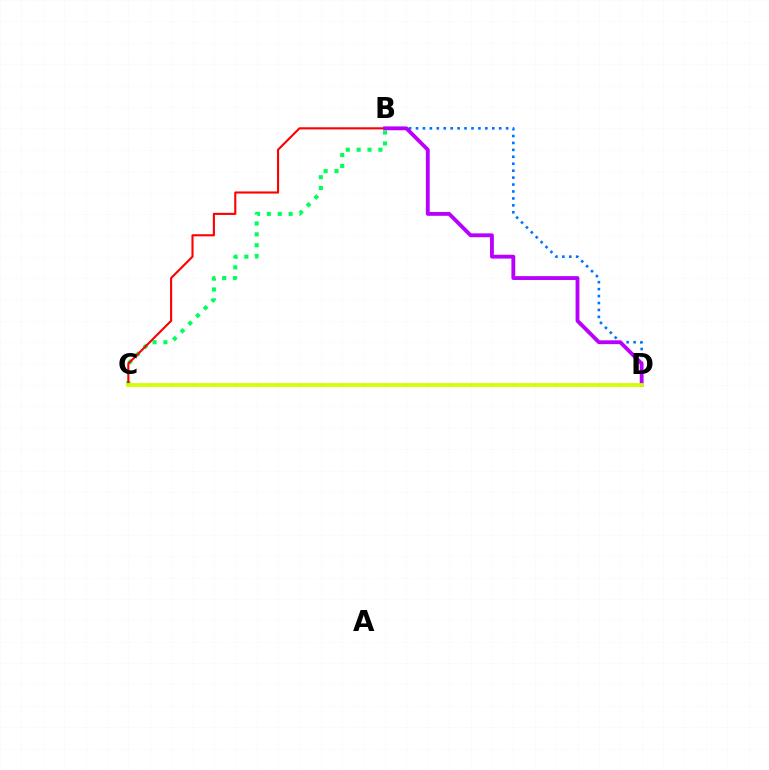{('B', 'D'): [{'color': '#0074ff', 'line_style': 'dotted', 'thickness': 1.88}, {'color': '#b900ff', 'line_style': 'solid', 'thickness': 2.77}], ('B', 'C'): [{'color': '#00ff5c', 'line_style': 'dotted', 'thickness': 2.96}, {'color': '#ff0000', 'line_style': 'solid', 'thickness': 1.52}], ('C', 'D'): [{'color': '#d1ff00', 'line_style': 'solid', 'thickness': 2.72}]}